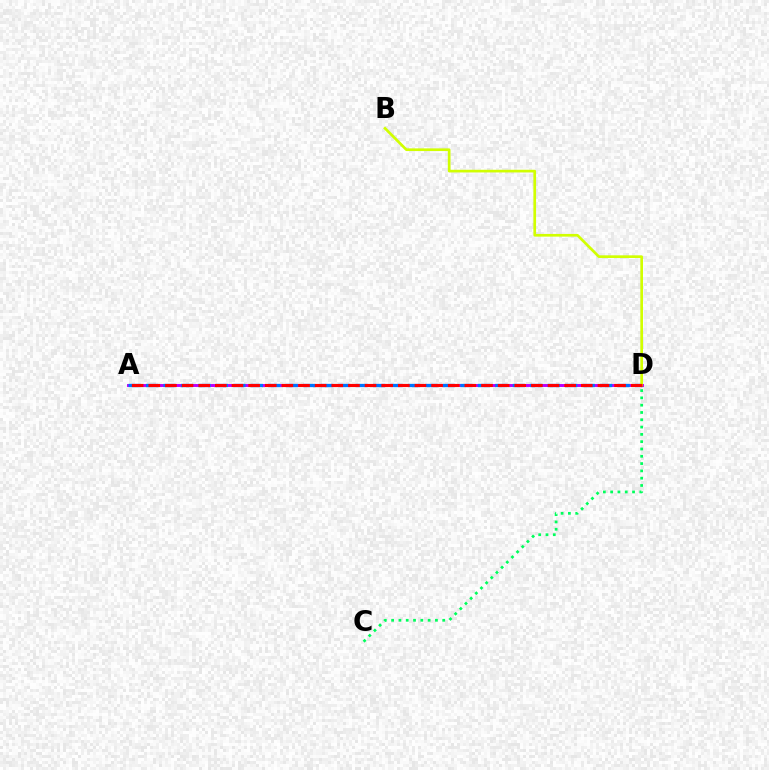{('A', 'D'): [{'color': '#b900ff', 'line_style': 'solid', 'thickness': 2.11}, {'color': '#0074ff', 'line_style': 'dashed', 'thickness': 2.37}, {'color': '#ff0000', 'line_style': 'dashed', 'thickness': 2.26}], ('B', 'D'): [{'color': '#d1ff00', 'line_style': 'solid', 'thickness': 1.93}], ('C', 'D'): [{'color': '#00ff5c', 'line_style': 'dotted', 'thickness': 1.98}]}